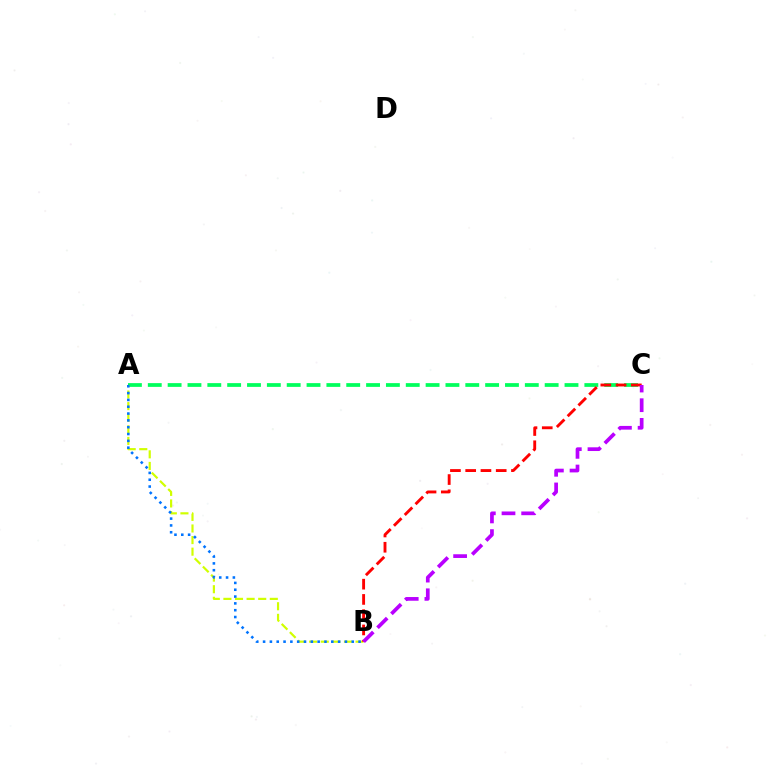{('A', 'C'): [{'color': '#00ff5c', 'line_style': 'dashed', 'thickness': 2.7}], ('A', 'B'): [{'color': '#d1ff00', 'line_style': 'dashed', 'thickness': 1.58}, {'color': '#0074ff', 'line_style': 'dotted', 'thickness': 1.85}], ('B', 'C'): [{'color': '#ff0000', 'line_style': 'dashed', 'thickness': 2.07}, {'color': '#b900ff', 'line_style': 'dashed', 'thickness': 2.67}]}